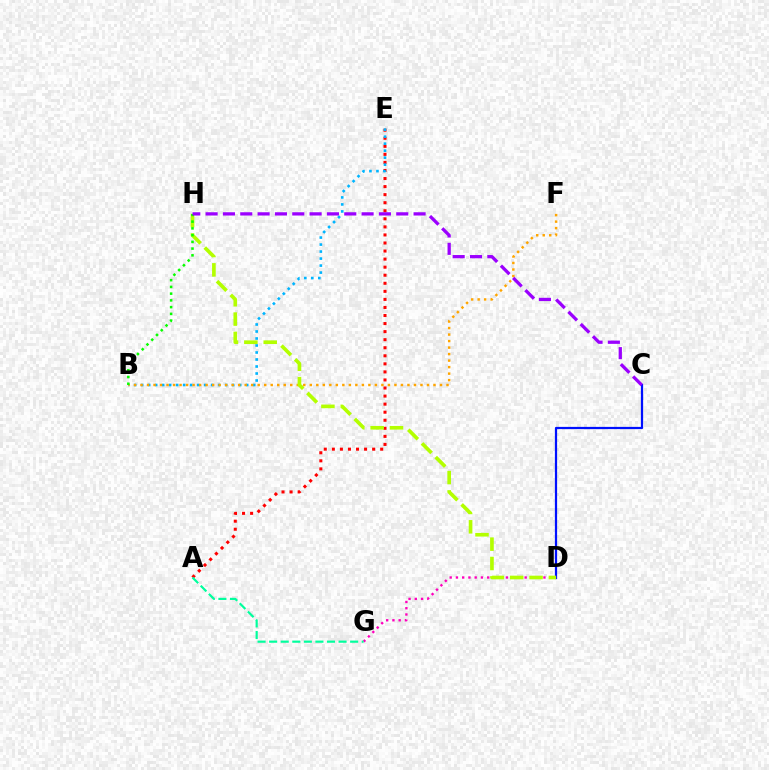{('A', 'E'): [{'color': '#ff0000', 'line_style': 'dotted', 'thickness': 2.19}], ('B', 'E'): [{'color': '#00b5ff', 'line_style': 'dotted', 'thickness': 1.9}], ('C', 'D'): [{'color': '#0010ff', 'line_style': 'solid', 'thickness': 1.6}], ('D', 'G'): [{'color': '#ff00bd', 'line_style': 'dotted', 'thickness': 1.7}], ('B', 'F'): [{'color': '#ffa500', 'line_style': 'dotted', 'thickness': 1.77}], ('A', 'G'): [{'color': '#00ff9d', 'line_style': 'dashed', 'thickness': 1.57}], ('D', 'H'): [{'color': '#b3ff00', 'line_style': 'dashed', 'thickness': 2.63}], ('B', 'H'): [{'color': '#08ff00', 'line_style': 'dotted', 'thickness': 1.83}], ('C', 'H'): [{'color': '#9b00ff', 'line_style': 'dashed', 'thickness': 2.35}]}